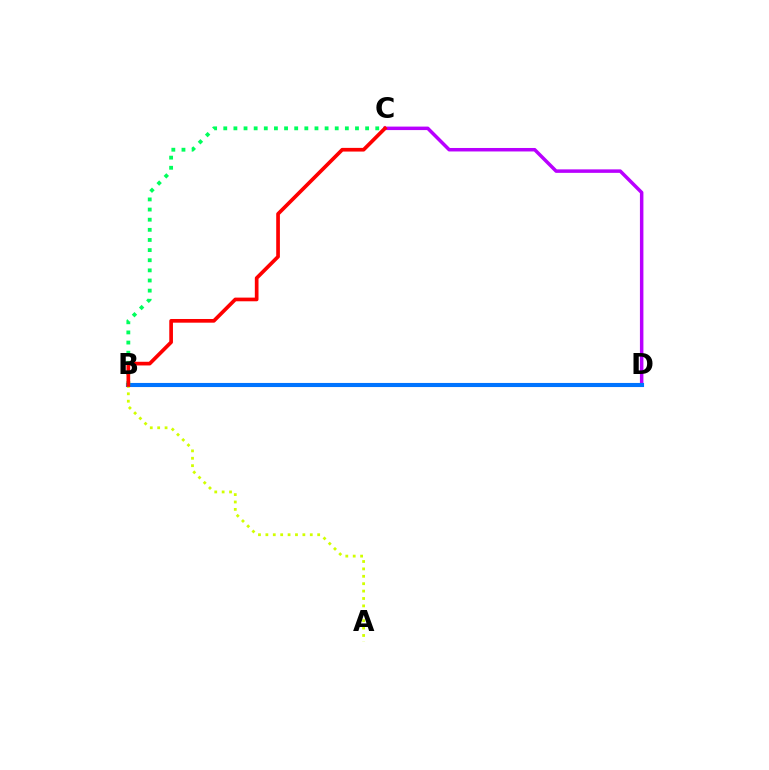{('C', 'D'): [{'color': '#b900ff', 'line_style': 'solid', 'thickness': 2.51}], ('B', 'D'): [{'color': '#0074ff', 'line_style': 'solid', 'thickness': 2.95}], ('B', 'C'): [{'color': '#00ff5c', 'line_style': 'dotted', 'thickness': 2.75}, {'color': '#ff0000', 'line_style': 'solid', 'thickness': 2.65}], ('A', 'B'): [{'color': '#d1ff00', 'line_style': 'dotted', 'thickness': 2.01}]}